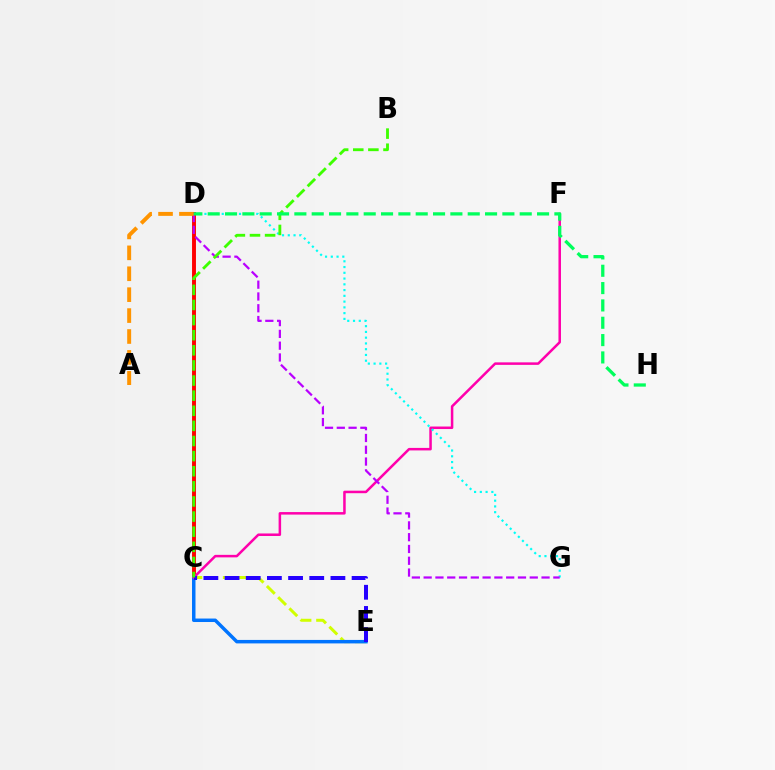{('C', 'E'): [{'color': '#d1ff00', 'line_style': 'dashed', 'thickness': 2.15}, {'color': '#0074ff', 'line_style': 'solid', 'thickness': 2.5}, {'color': '#2500ff', 'line_style': 'dashed', 'thickness': 2.88}], ('C', 'D'): [{'color': '#ff0000', 'line_style': 'solid', 'thickness': 2.82}], ('C', 'F'): [{'color': '#ff00ac', 'line_style': 'solid', 'thickness': 1.81}], ('D', 'G'): [{'color': '#00fff6', 'line_style': 'dotted', 'thickness': 1.56}, {'color': '#b900ff', 'line_style': 'dashed', 'thickness': 1.6}], ('A', 'D'): [{'color': '#ff9400', 'line_style': 'dashed', 'thickness': 2.84}], ('B', 'C'): [{'color': '#3dff00', 'line_style': 'dashed', 'thickness': 2.05}], ('D', 'H'): [{'color': '#00ff5c', 'line_style': 'dashed', 'thickness': 2.35}]}